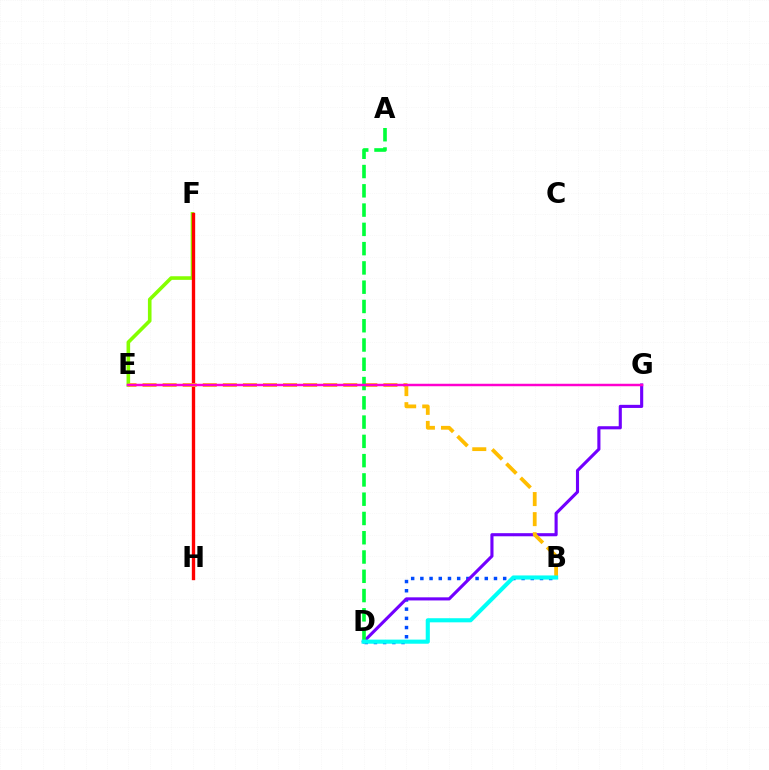{('B', 'D'): [{'color': '#004bff', 'line_style': 'dotted', 'thickness': 2.5}, {'color': '#00fff6', 'line_style': 'solid', 'thickness': 2.96}], ('D', 'G'): [{'color': '#7200ff', 'line_style': 'solid', 'thickness': 2.24}], ('E', 'F'): [{'color': '#84ff00', 'line_style': 'solid', 'thickness': 2.6}], ('F', 'H'): [{'color': '#ff0000', 'line_style': 'solid', 'thickness': 2.41}], ('B', 'E'): [{'color': '#ffbd00', 'line_style': 'dashed', 'thickness': 2.73}], ('A', 'D'): [{'color': '#00ff39', 'line_style': 'dashed', 'thickness': 2.62}], ('E', 'G'): [{'color': '#ff00cf', 'line_style': 'solid', 'thickness': 1.78}]}